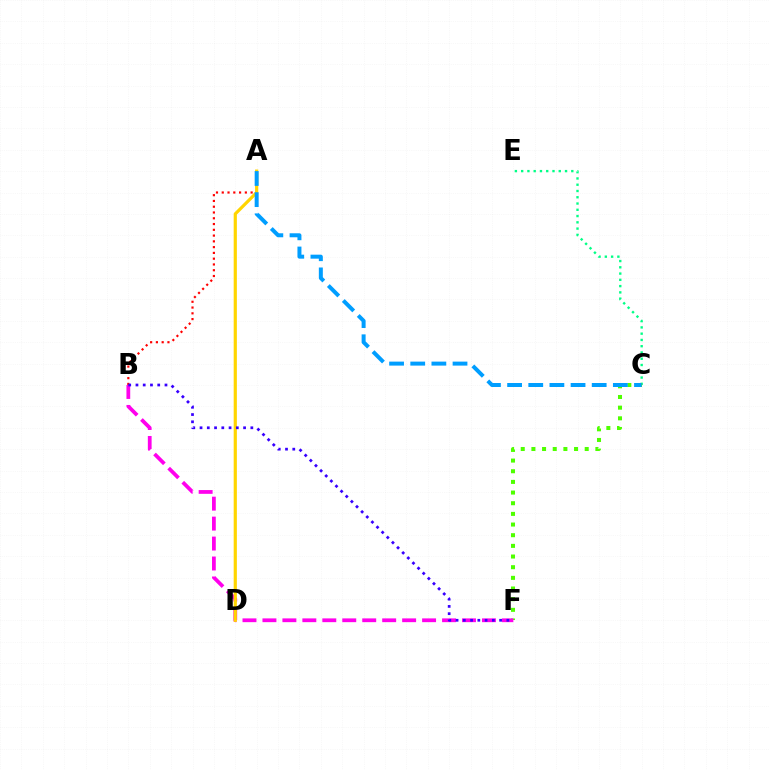{('C', 'E'): [{'color': '#00ff86', 'line_style': 'dotted', 'thickness': 1.7}], ('A', 'B'): [{'color': '#ff0000', 'line_style': 'dotted', 'thickness': 1.57}], ('C', 'F'): [{'color': '#4fff00', 'line_style': 'dotted', 'thickness': 2.9}], ('B', 'F'): [{'color': '#ff00ed', 'line_style': 'dashed', 'thickness': 2.71}, {'color': '#3700ff', 'line_style': 'dotted', 'thickness': 1.97}], ('A', 'D'): [{'color': '#ffd500', 'line_style': 'solid', 'thickness': 2.3}], ('A', 'C'): [{'color': '#009eff', 'line_style': 'dashed', 'thickness': 2.87}]}